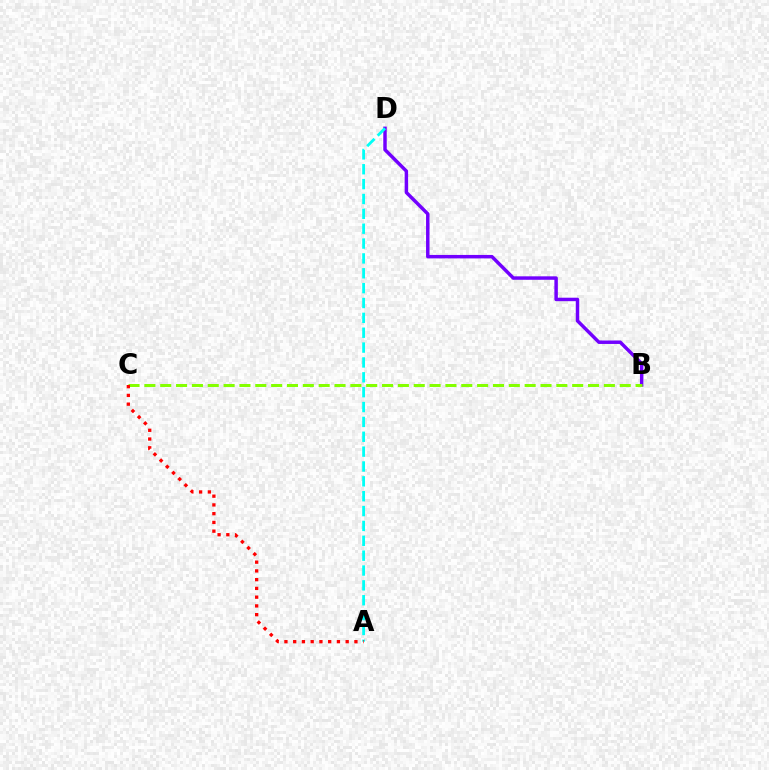{('B', 'D'): [{'color': '#7200ff', 'line_style': 'solid', 'thickness': 2.49}], ('B', 'C'): [{'color': '#84ff00', 'line_style': 'dashed', 'thickness': 2.15}], ('A', 'D'): [{'color': '#00fff6', 'line_style': 'dashed', 'thickness': 2.02}], ('A', 'C'): [{'color': '#ff0000', 'line_style': 'dotted', 'thickness': 2.38}]}